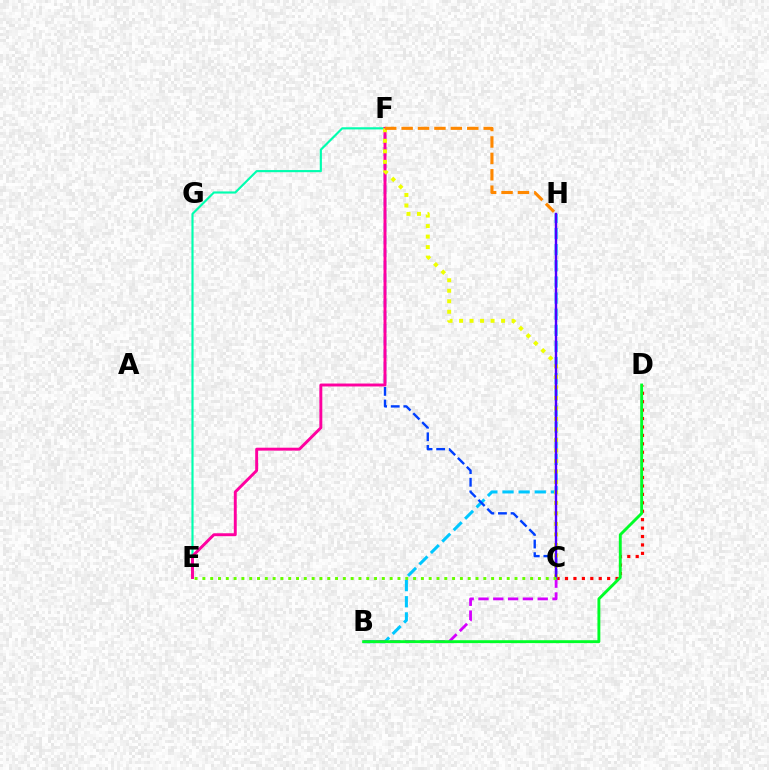{('B', 'H'): [{'color': '#00c7ff', 'line_style': 'dashed', 'thickness': 2.19}], ('E', 'F'): [{'color': '#00ffaf', 'line_style': 'solid', 'thickness': 1.55}, {'color': '#ff00a0', 'line_style': 'solid', 'thickness': 2.11}], ('C', 'D'): [{'color': '#ff0000', 'line_style': 'dotted', 'thickness': 2.29}], ('C', 'F'): [{'color': '#003fff', 'line_style': 'dashed', 'thickness': 1.71}, {'color': '#eeff00', 'line_style': 'dotted', 'thickness': 2.85}], ('F', 'H'): [{'color': '#ff8800', 'line_style': 'dashed', 'thickness': 2.23}], ('B', 'C'): [{'color': '#d600ff', 'line_style': 'dashed', 'thickness': 2.01}], ('B', 'D'): [{'color': '#00ff27', 'line_style': 'solid', 'thickness': 2.09}], ('C', 'H'): [{'color': '#4f00ff', 'line_style': 'solid', 'thickness': 1.74}], ('C', 'E'): [{'color': '#66ff00', 'line_style': 'dotted', 'thickness': 2.12}]}